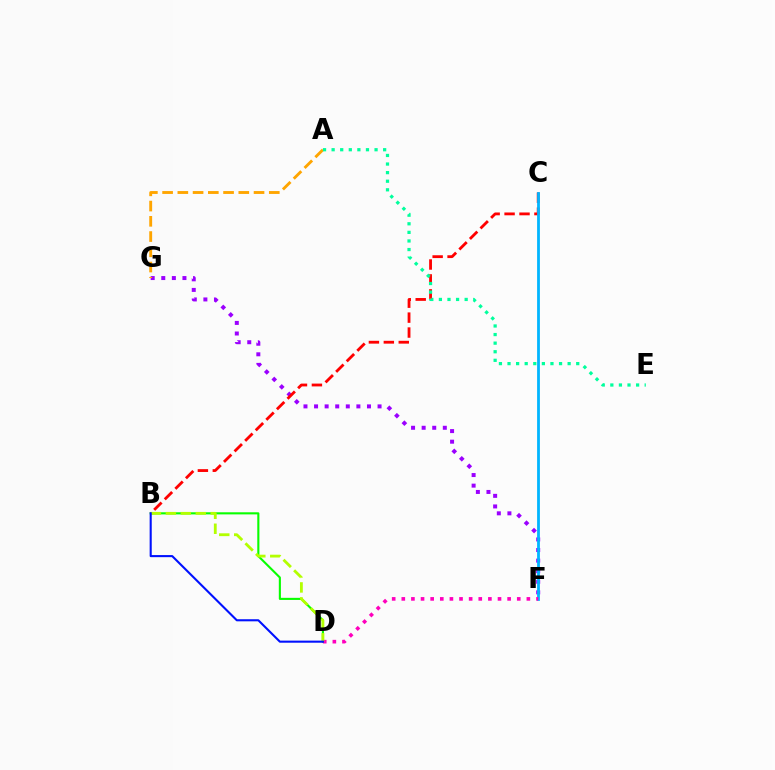{('F', 'G'): [{'color': '#9b00ff', 'line_style': 'dotted', 'thickness': 2.88}], ('B', 'C'): [{'color': '#ff0000', 'line_style': 'dashed', 'thickness': 2.03}], ('C', 'F'): [{'color': '#00b5ff', 'line_style': 'solid', 'thickness': 2.01}], ('A', 'G'): [{'color': '#ffa500', 'line_style': 'dashed', 'thickness': 2.07}], ('B', 'D'): [{'color': '#08ff00', 'line_style': 'solid', 'thickness': 1.51}, {'color': '#b3ff00', 'line_style': 'dashed', 'thickness': 2.03}, {'color': '#0010ff', 'line_style': 'solid', 'thickness': 1.51}], ('A', 'E'): [{'color': '#00ff9d', 'line_style': 'dotted', 'thickness': 2.33}], ('D', 'F'): [{'color': '#ff00bd', 'line_style': 'dotted', 'thickness': 2.61}]}